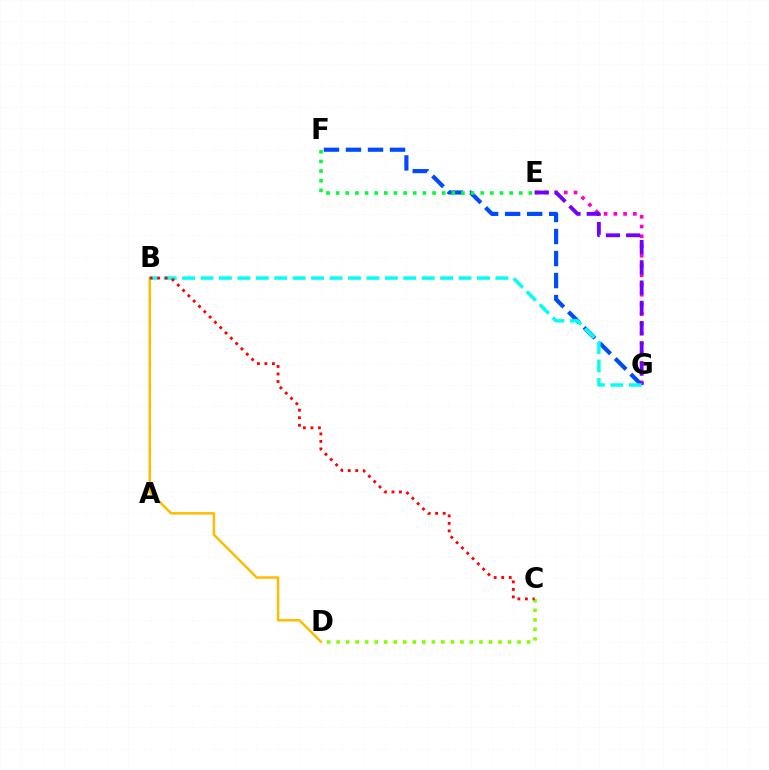{('B', 'D'): [{'color': '#ffbd00', 'line_style': 'solid', 'thickness': 1.8}], ('E', 'G'): [{'color': '#ff00cf', 'line_style': 'dotted', 'thickness': 2.65}, {'color': '#7200ff', 'line_style': 'dashed', 'thickness': 2.75}], ('F', 'G'): [{'color': '#004bff', 'line_style': 'dashed', 'thickness': 2.99}], ('E', 'F'): [{'color': '#00ff39', 'line_style': 'dotted', 'thickness': 2.62}], ('B', 'G'): [{'color': '#00fff6', 'line_style': 'dashed', 'thickness': 2.5}], ('C', 'D'): [{'color': '#84ff00', 'line_style': 'dotted', 'thickness': 2.59}], ('B', 'C'): [{'color': '#ff0000', 'line_style': 'dotted', 'thickness': 2.04}]}